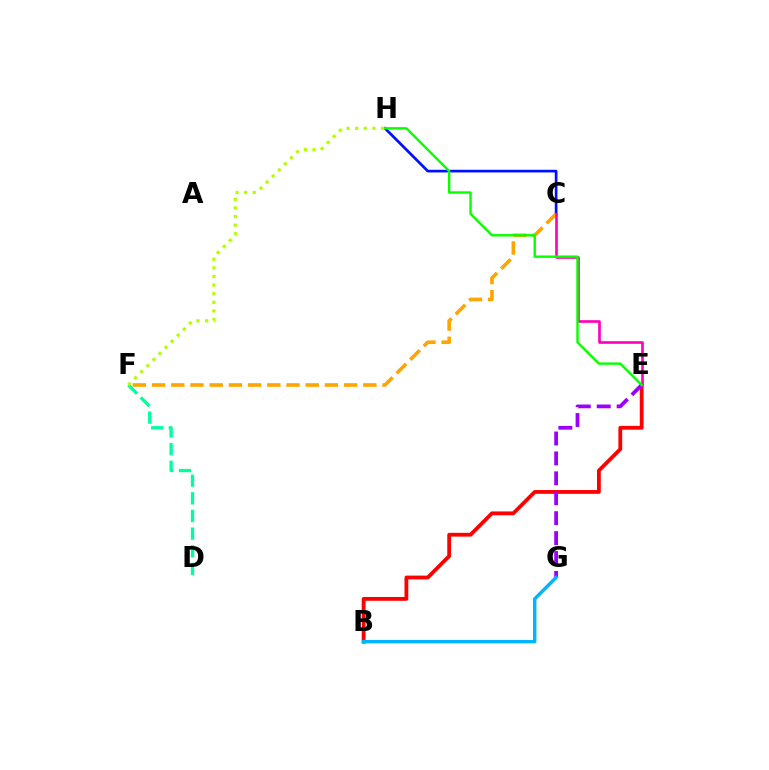{('B', 'E'): [{'color': '#ff0000', 'line_style': 'solid', 'thickness': 2.74}], ('C', 'H'): [{'color': '#0010ff', 'line_style': 'solid', 'thickness': 1.94}], ('D', 'F'): [{'color': '#00ff9d', 'line_style': 'dashed', 'thickness': 2.4}], ('E', 'G'): [{'color': '#9b00ff', 'line_style': 'dashed', 'thickness': 2.71}], ('C', 'F'): [{'color': '#ffa500', 'line_style': 'dashed', 'thickness': 2.61}], ('C', 'E'): [{'color': '#ff00bd', 'line_style': 'solid', 'thickness': 1.91}], ('B', 'G'): [{'color': '#00b5ff', 'line_style': 'solid', 'thickness': 2.46}], ('E', 'H'): [{'color': '#08ff00', 'line_style': 'solid', 'thickness': 1.73}], ('F', 'H'): [{'color': '#b3ff00', 'line_style': 'dotted', 'thickness': 2.34}]}